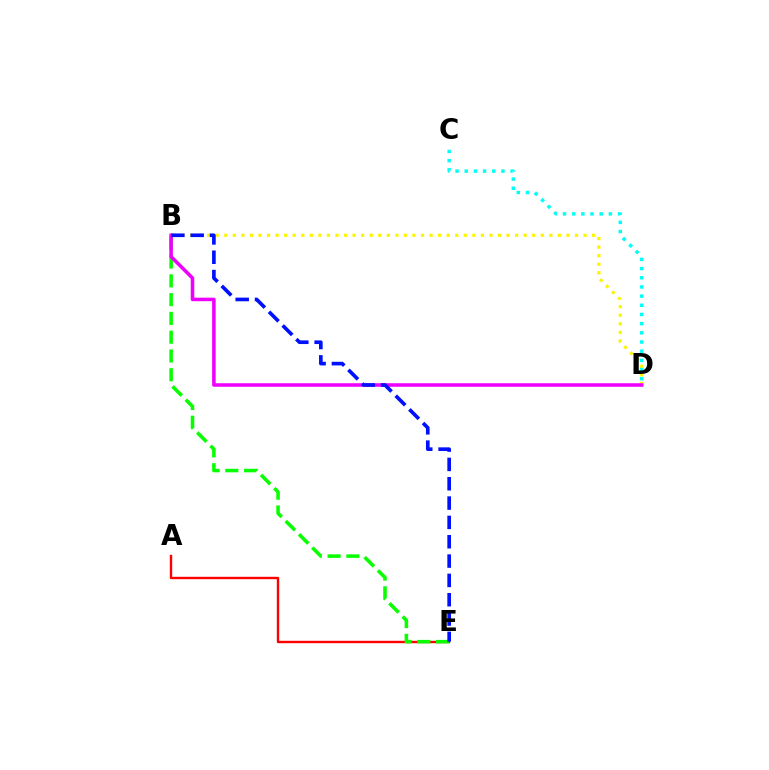{('B', 'D'): [{'color': '#fcf500', 'line_style': 'dotted', 'thickness': 2.32}, {'color': '#ee00ff', 'line_style': 'solid', 'thickness': 2.55}], ('A', 'E'): [{'color': '#ff0000', 'line_style': 'solid', 'thickness': 1.72}], ('B', 'E'): [{'color': '#08ff00', 'line_style': 'dashed', 'thickness': 2.55}, {'color': '#0010ff', 'line_style': 'dashed', 'thickness': 2.63}], ('C', 'D'): [{'color': '#00fff6', 'line_style': 'dotted', 'thickness': 2.49}]}